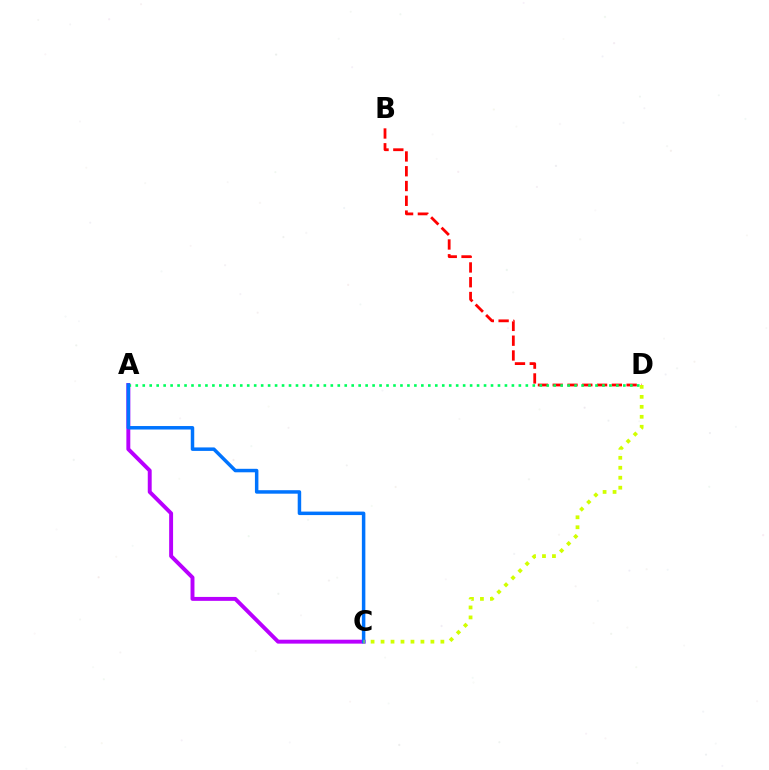{('A', 'C'): [{'color': '#b900ff', 'line_style': 'solid', 'thickness': 2.83}, {'color': '#0074ff', 'line_style': 'solid', 'thickness': 2.51}], ('B', 'D'): [{'color': '#ff0000', 'line_style': 'dashed', 'thickness': 2.01}], ('A', 'D'): [{'color': '#00ff5c', 'line_style': 'dotted', 'thickness': 1.89}], ('C', 'D'): [{'color': '#d1ff00', 'line_style': 'dotted', 'thickness': 2.71}]}